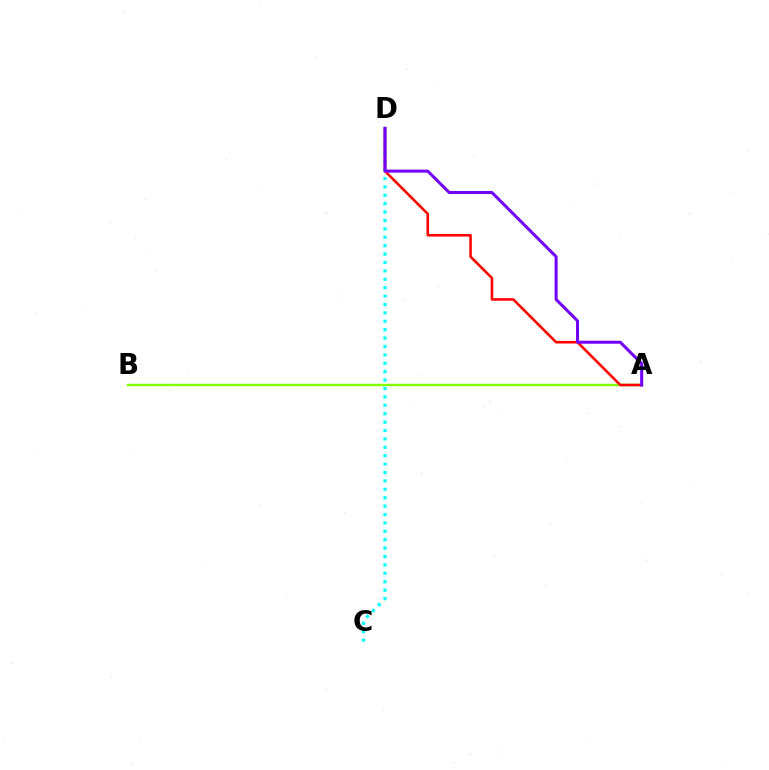{('C', 'D'): [{'color': '#00fff6', 'line_style': 'dotted', 'thickness': 2.28}], ('A', 'B'): [{'color': '#84ff00', 'line_style': 'solid', 'thickness': 1.79}], ('A', 'D'): [{'color': '#ff0000', 'line_style': 'solid', 'thickness': 1.85}, {'color': '#7200ff', 'line_style': 'solid', 'thickness': 2.18}]}